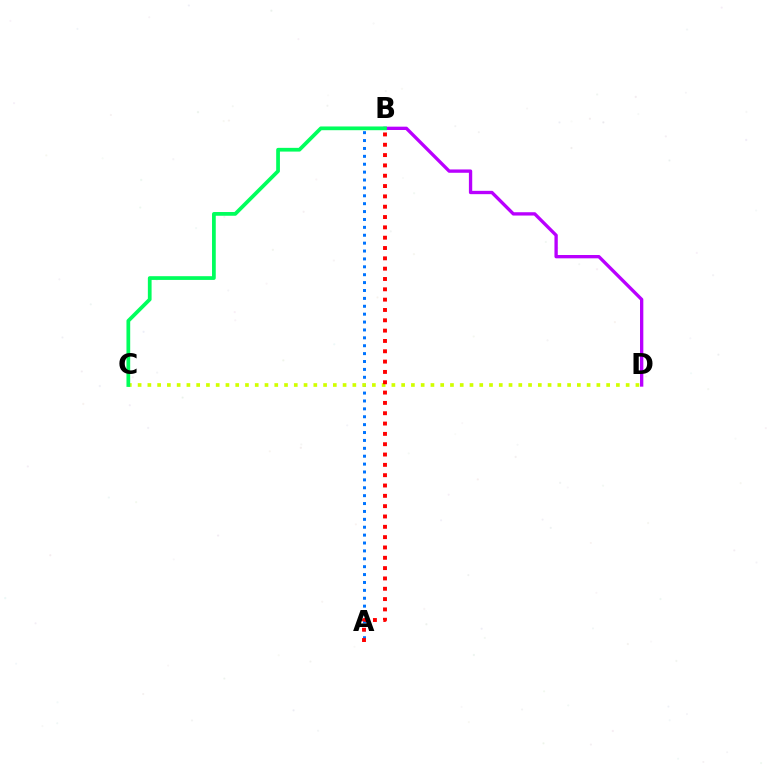{('A', 'B'): [{'color': '#0074ff', 'line_style': 'dotted', 'thickness': 2.14}, {'color': '#ff0000', 'line_style': 'dotted', 'thickness': 2.81}], ('B', 'D'): [{'color': '#b900ff', 'line_style': 'solid', 'thickness': 2.39}], ('C', 'D'): [{'color': '#d1ff00', 'line_style': 'dotted', 'thickness': 2.65}], ('B', 'C'): [{'color': '#00ff5c', 'line_style': 'solid', 'thickness': 2.69}]}